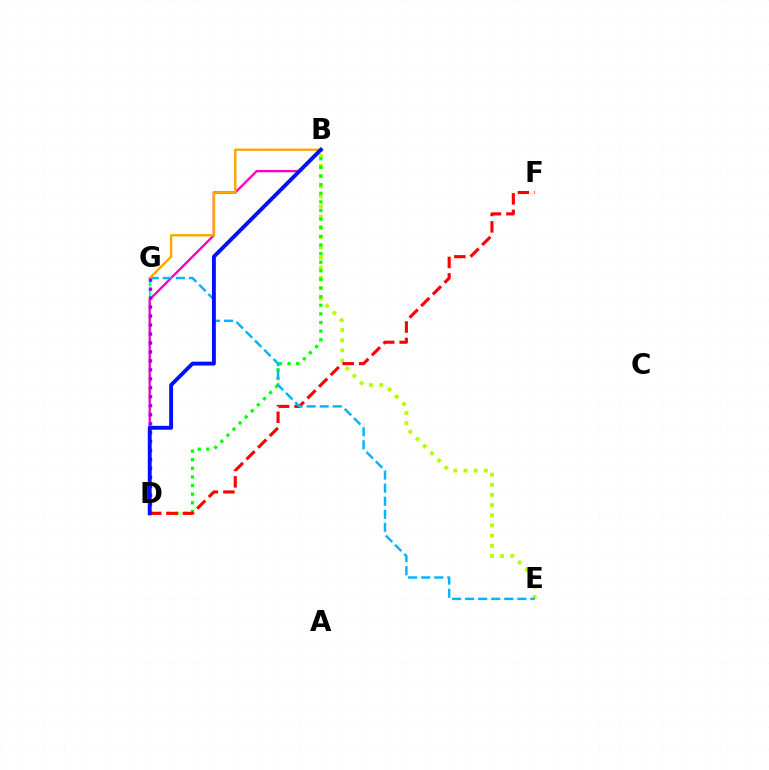{('B', 'E'): [{'color': '#b3ff00', 'line_style': 'dotted', 'thickness': 2.76}], ('B', 'D'): [{'color': '#08ff00', 'line_style': 'dotted', 'thickness': 2.34}, {'color': '#ff00bd', 'line_style': 'solid', 'thickness': 1.69}, {'color': '#0010ff', 'line_style': 'solid', 'thickness': 2.79}], ('D', 'G'): [{'color': '#00ff9d', 'line_style': 'dashed', 'thickness': 1.64}, {'color': '#9b00ff', 'line_style': 'dotted', 'thickness': 2.44}], ('D', 'F'): [{'color': '#ff0000', 'line_style': 'dashed', 'thickness': 2.24}], ('E', 'G'): [{'color': '#00b5ff', 'line_style': 'dashed', 'thickness': 1.77}], ('B', 'G'): [{'color': '#ffa500', 'line_style': 'solid', 'thickness': 1.69}]}